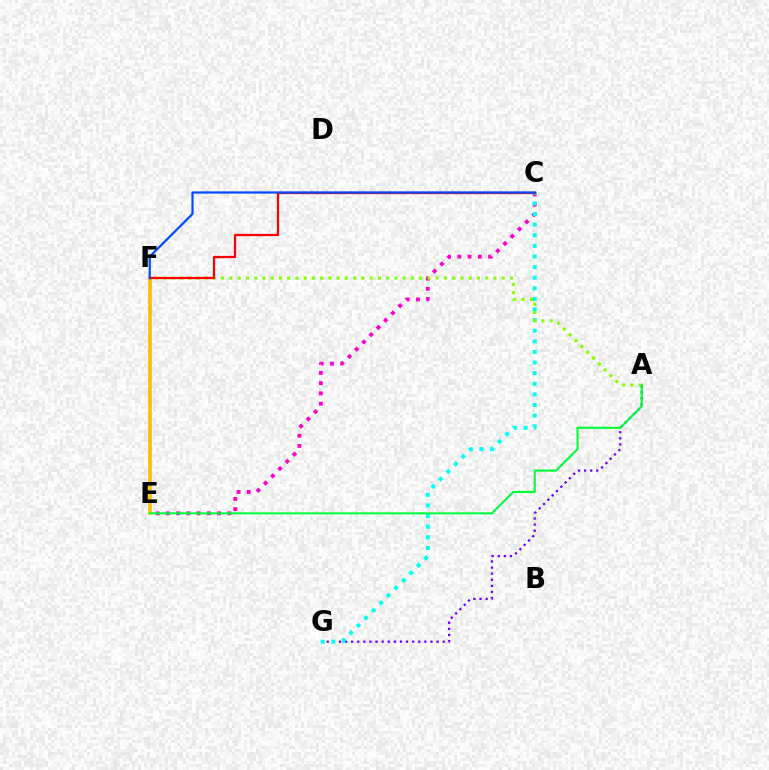{('E', 'F'): [{'color': '#ffbd00', 'line_style': 'solid', 'thickness': 2.58}], ('C', 'E'): [{'color': '#ff00cf', 'line_style': 'dotted', 'thickness': 2.78}], ('A', 'G'): [{'color': '#7200ff', 'line_style': 'dotted', 'thickness': 1.66}], ('C', 'G'): [{'color': '#00fff6', 'line_style': 'dotted', 'thickness': 2.88}], ('A', 'F'): [{'color': '#84ff00', 'line_style': 'dotted', 'thickness': 2.24}], ('C', 'F'): [{'color': '#ff0000', 'line_style': 'solid', 'thickness': 1.63}, {'color': '#004bff', 'line_style': 'solid', 'thickness': 1.6}], ('A', 'E'): [{'color': '#00ff39', 'line_style': 'solid', 'thickness': 1.5}]}